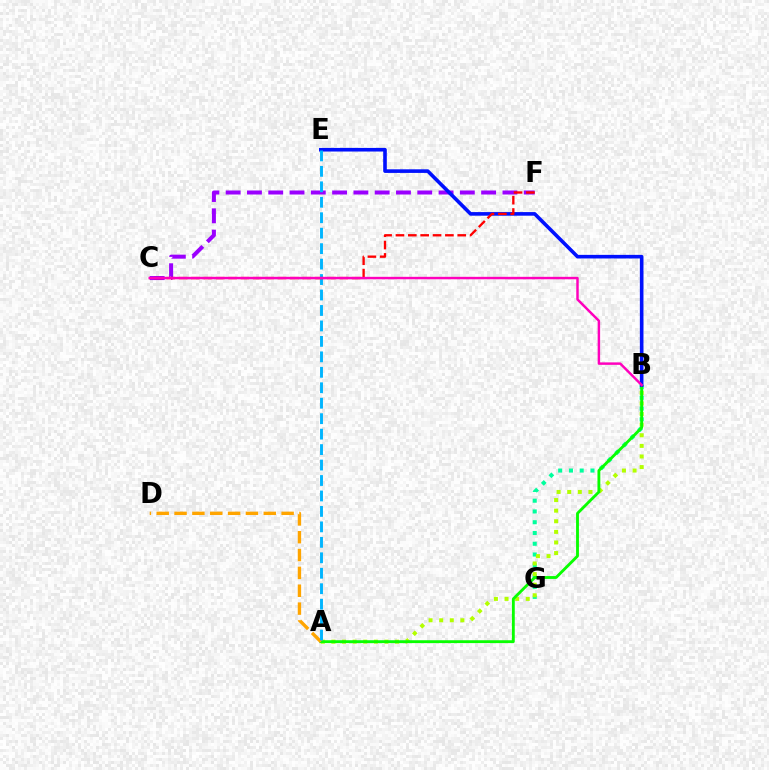{('B', 'G'): [{'color': '#00ff9d', 'line_style': 'dotted', 'thickness': 2.93}], ('C', 'F'): [{'color': '#9b00ff', 'line_style': 'dashed', 'thickness': 2.89}, {'color': '#ff0000', 'line_style': 'dashed', 'thickness': 1.68}], ('A', 'B'): [{'color': '#b3ff00', 'line_style': 'dotted', 'thickness': 2.88}, {'color': '#08ff00', 'line_style': 'solid', 'thickness': 2.05}], ('A', 'D'): [{'color': '#ffa500', 'line_style': 'dashed', 'thickness': 2.42}], ('B', 'E'): [{'color': '#0010ff', 'line_style': 'solid', 'thickness': 2.6}], ('A', 'E'): [{'color': '#00b5ff', 'line_style': 'dashed', 'thickness': 2.1}], ('B', 'C'): [{'color': '#ff00bd', 'line_style': 'solid', 'thickness': 1.77}]}